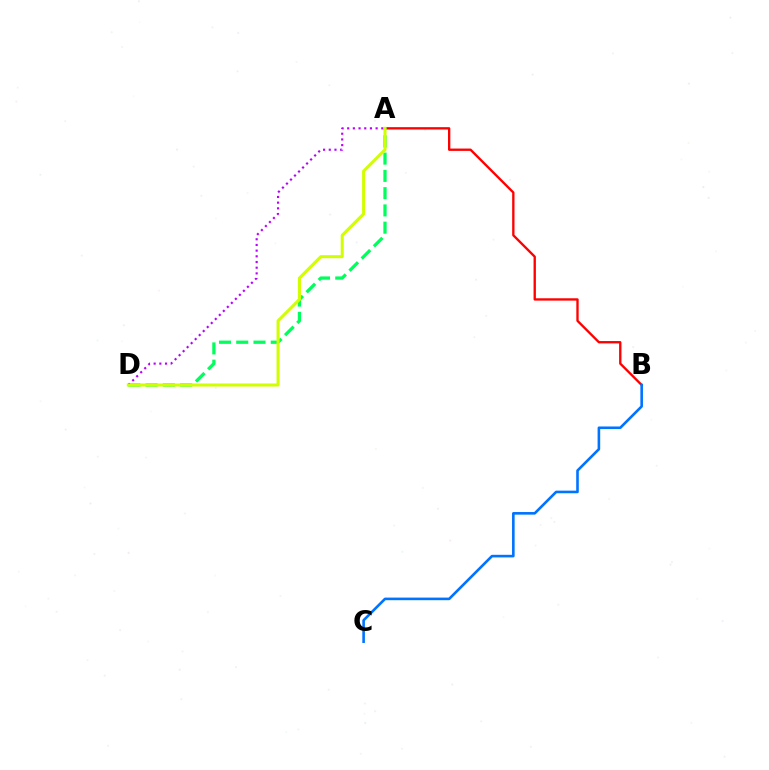{('A', 'B'): [{'color': '#ff0000', 'line_style': 'solid', 'thickness': 1.69}], ('A', 'D'): [{'color': '#00ff5c', 'line_style': 'dashed', 'thickness': 2.35}, {'color': '#b900ff', 'line_style': 'dotted', 'thickness': 1.54}, {'color': '#d1ff00', 'line_style': 'solid', 'thickness': 2.2}], ('B', 'C'): [{'color': '#0074ff', 'line_style': 'solid', 'thickness': 1.88}]}